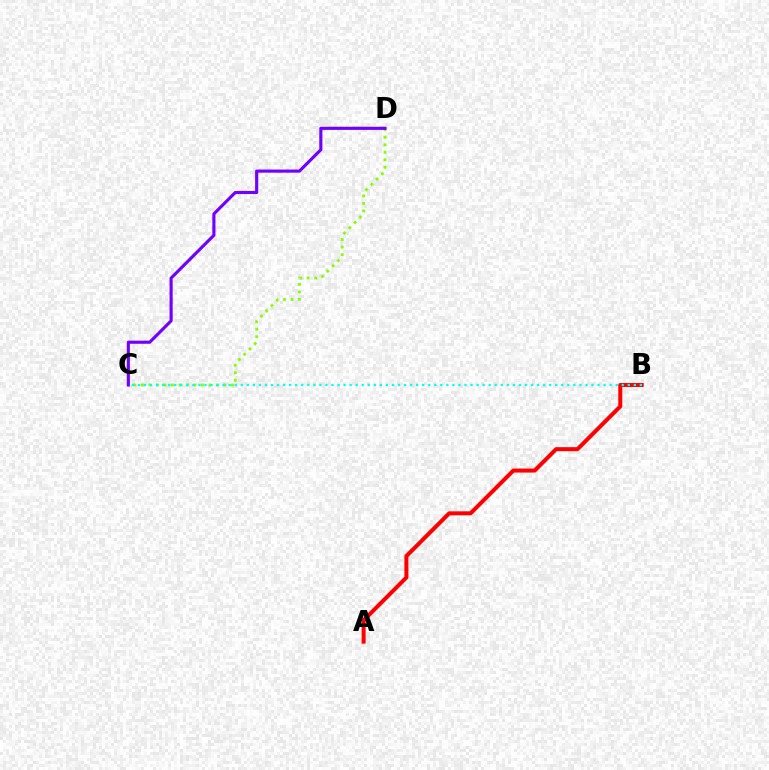{('C', 'D'): [{'color': '#84ff00', 'line_style': 'dotted', 'thickness': 2.04}, {'color': '#7200ff', 'line_style': 'solid', 'thickness': 2.25}], ('A', 'B'): [{'color': '#ff0000', 'line_style': 'solid', 'thickness': 2.89}], ('B', 'C'): [{'color': '#00fff6', 'line_style': 'dotted', 'thickness': 1.64}]}